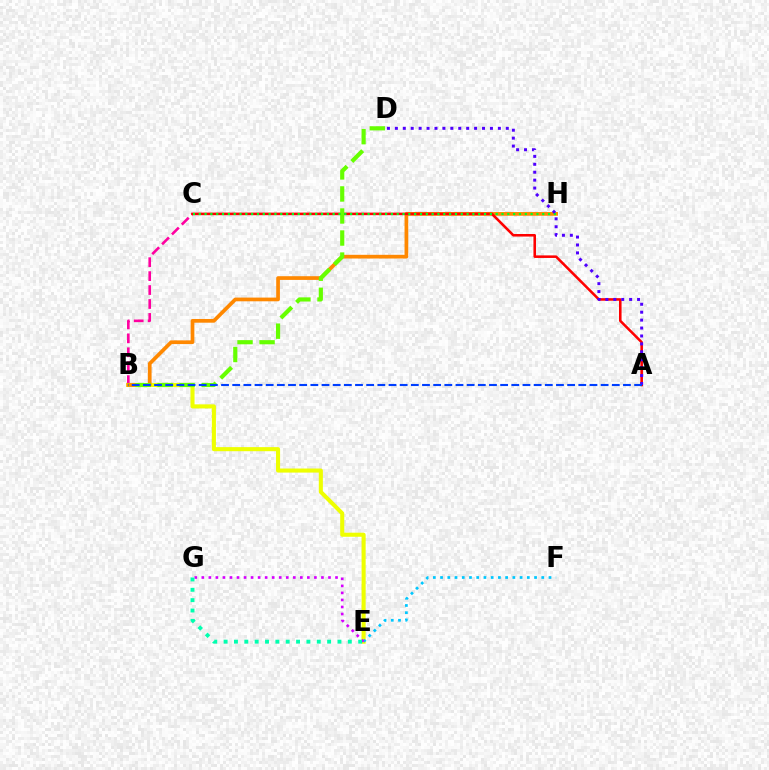{('B', 'C'): [{'color': '#ff00a0', 'line_style': 'dashed', 'thickness': 1.89}], ('B', 'E'): [{'color': '#eeff00', 'line_style': 'solid', 'thickness': 2.93}], ('B', 'H'): [{'color': '#ff8800', 'line_style': 'solid', 'thickness': 2.67}], ('A', 'C'): [{'color': '#ff0000', 'line_style': 'solid', 'thickness': 1.84}], ('B', 'D'): [{'color': '#66ff00', 'line_style': 'dashed', 'thickness': 2.99}], ('C', 'H'): [{'color': '#00ff27', 'line_style': 'dotted', 'thickness': 1.58}], ('E', 'F'): [{'color': '#00c7ff', 'line_style': 'dotted', 'thickness': 1.96}], ('A', 'D'): [{'color': '#4f00ff', 'line_style': 'dotted', 'thickness': 2.15}], ('E', 'G'): [{'color': '#d600ff', 'line_style': 'dotted', 'thickness': 1.91}, {'color': '#00ffaf', 'line_style': 'dotted', 'thickness': 2.81}], ('A', 'B'): [{'color': '#003fff', 'line_style': 'dashed', 'thickness': 1.52}]}